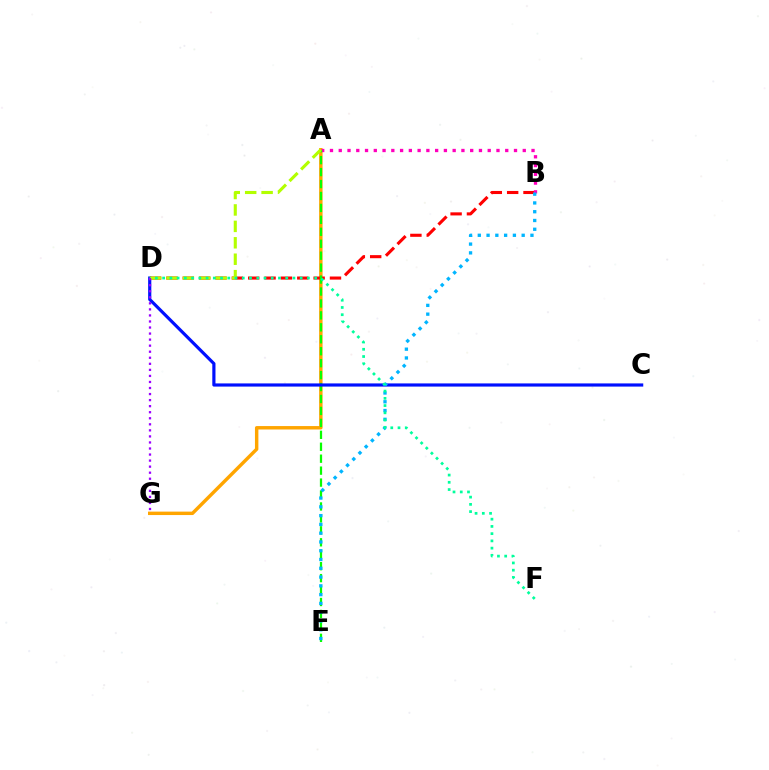{('A', 'G'): [{'color': '#ffa500', 'line_style': 'solid', 'thickness': 2.47}], ('B', 'D'): [{'color': '#ff0000', 'line_style': 'dashed', 'thickness': 2.22}], ('A', 'B'): [{'color': '#ff00bd', 'line_style': 'dotted', 'thickness': 2.38}], ('A', 'E'): [{'color': '#08ff00', 'line_style': 'dashed', 'thickness': 1.62}], ('C', 'D'): [{'color': '#0010ff', 'line_style': 'solid', 'thickness': 2.29}], ('B', 'E'): [{'color': '#00b5ff', 'line_style': 'dotted', 'thickness': 2.38}], ('A', 'D'): [{'color': '#b3ff00', 'line_style': 'dashed', 'thickness': 2.23}], ('D', 'F'): [{'color': '#00ff9d', 'line_style': 'dotted', 'thickness': 1.97}], ('D', 'G'): [{'color': '#9b00ff', 'line_style': 'dotted', 'thickness': 1.64}]}